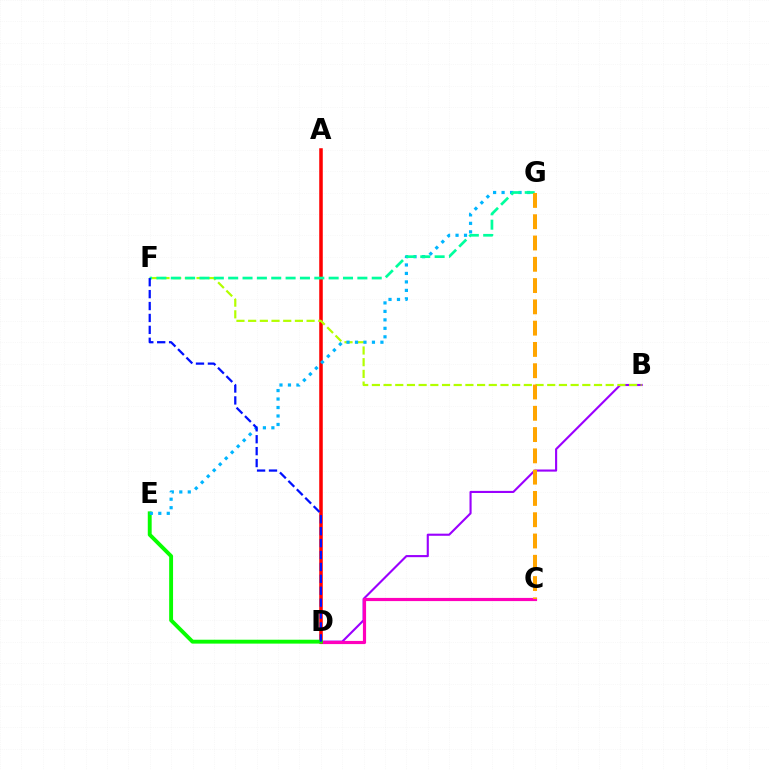{('B', 'D'): [{'color': '#9b00ff', 'line_style': 'solid', 'thickness': 1.52}], ('C', 'D'): [{'color': '#ff00bd', 'line_style': 'solid', 'thickness': 2.28}], ('A', 'D'): [{'color': '#ff0000', 'line_style': 'solid', 'thickness': 2.55}], ('B', 'F'): [{'color': '#b3ff00', 'line_style': 'dashed', 'thickness': 1.59}], ('D', 'E'): [{'color': '#08ff00', 'line_style': 'solid', 'thickness': 2.8}], ('E', 'G'): [{'color': '#00b5ff', 'line_style': 'dotted', 'thickness': 2.3}], ('F', 'G'): [{'color': '#00ff9d', 'line_style': 'dashed', 'thickness': 1.95}], ('D', 'F'): [{'color': '#0010ff', 'line_style': 'dashed', 'thickness': 1.62}], ('C', 'G'): [{'color': '#ffa500', 'line_style': 'dashed', 'thickness': 2.89}]}